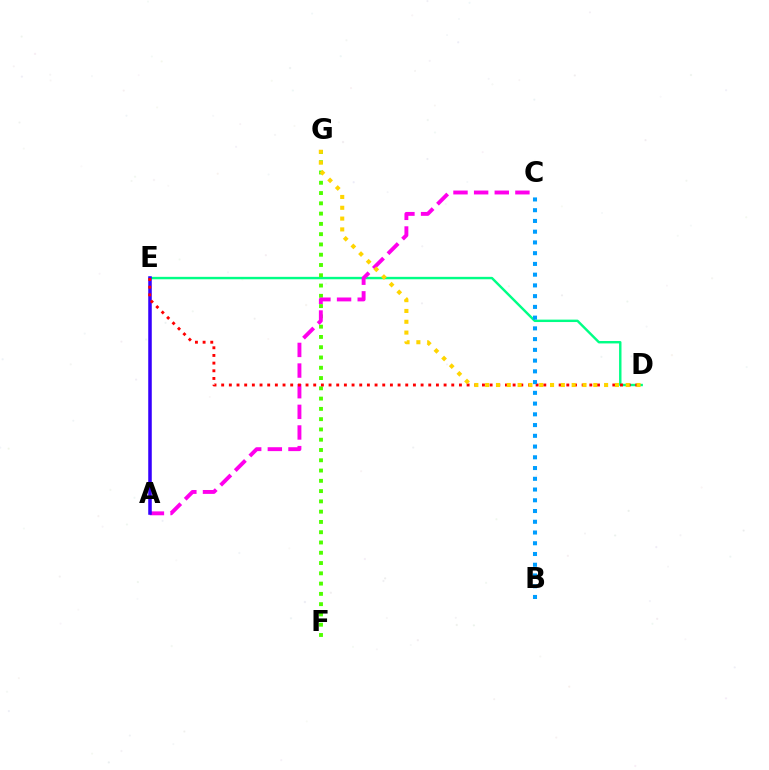{('D', 'E'): [{'color': '#00ff86', 'line_style': 'solid', 'thickness': 1.74}, {'color': '#ff0000', 'line_style': 'dotted', 'thickness': 2.08}], ('F', 'G'): [{'color': '#4fff00', 'line_style': 'dotted', 'thickness': 2.79}], ('A', 'C'): [{'color': '#ff00ed', 'line_style': 'dashed', 'thickness': 2.8}], ('A', 'E'): [{'color': '#3700ff', 'line_style': 'solid', 'thickness': 2.54}], ('B', 'C'): [{'color': '#009eff', 'line_style': 'dotted', 'thickness': 2.92}], ('D', 'G'): [{'color': '#ffd500', 'line_style': 'dotted', 'thickness': 2.94}]}